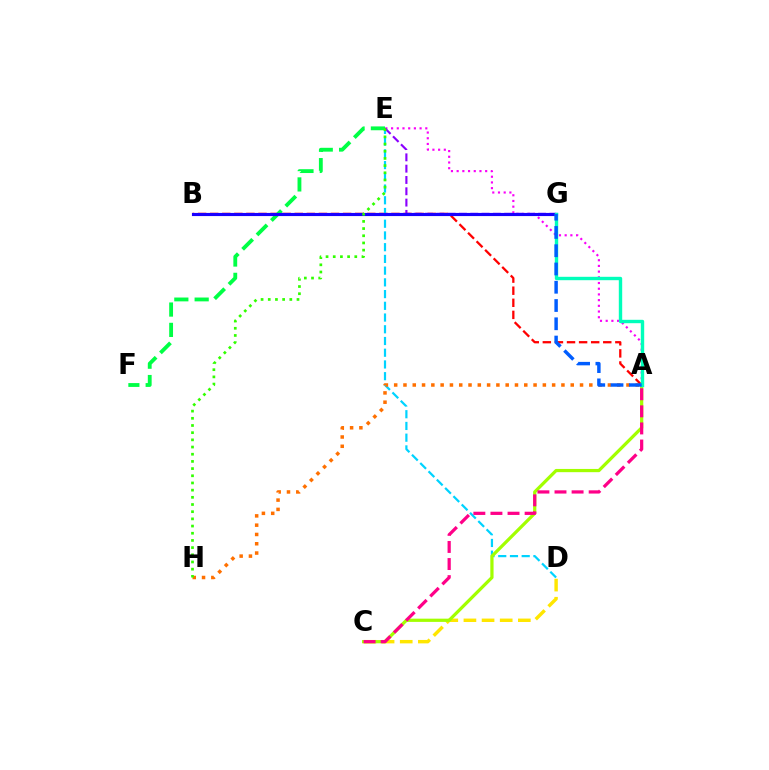{('A', 'B'): [{'color': '#ff0000', 'line_style': 'dashed', 'thickness': 1.64}], ('C', 'D'): [{'color': '#ffe600', 'line_style': 'dashed', 'thickness': 2.46}], ('A', 'E'): [{'color': '#fa00f9', 'line_style': 'dotted', 'thickness': 1.55}], ('D', 'E'): [{'color': '#00d3ff', 'line_style': 'dashed', 'thickness': 1.59}], ('A', 'C'): [{'color': '#a2ff00', 'line_style': 'solid', 'thickness': 2.33}, {'color': '#ff0088', 'line_style': 'dashed', 'thickness': 2.32}], ('E', 'G'): [{'color': '#8a00ff', 'line_style': 'dashed', 'thickness': 1.54}], ('E', 'F'): [{'color': '#00ff45', 'line_style': 'dashed', 'thickness': 2.76}], ('A', 'H'): [{'color': '#ff7000', 'line_style': 'dotted', 'thickness': 2.52}], ('B', 'G'): [{'color': '#1900ff', 'line_style': 'solid', 'thickness': 2.26}], ('A', 'G'): [{'color': '#00ffbb', 'line_style': 'solid', 'thickness': 2.44}, {'color': '#005dff', 'line_style': 'dashed', 'thickness': 2.48}], ('E', 'H'): [{'color': '#31ff00', 'line_style': 'dotted', 'thickness': 1.95}]}